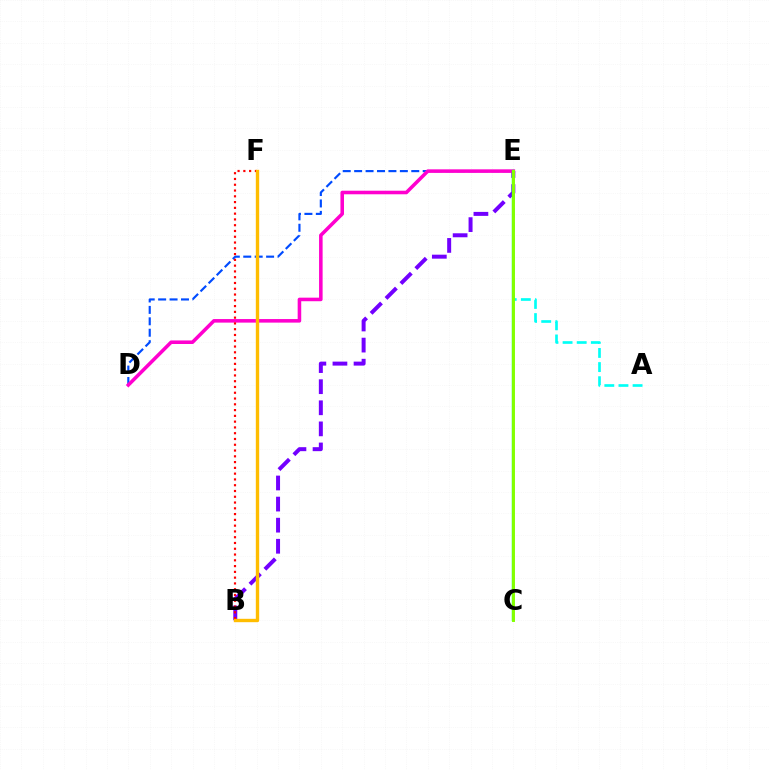{('A', 'E'): [{'color': '#00fff6', 'line_style': 'dashed', 'thickness': 1.92}], ('D', 'E'): [{'color': '#004bff', 'line_style': 'dashed', 'thickness': 1.55}, {'color': '#ff00cf', 'line_style': 'solid', 'thickness': 2.56}], ('B', 'E'): [{'color': '#7200ff', 'line_style': 'dashed', 'thickness': 2.87}], ('B', 'F'): [{'color': '#ff0000', 'line_style': 'dotted', 'thickness': 1.57}, {'color': '#ffbd00', 'line_style': 'solid', 'thickness': 2.43}], ('C', 'E'): [{'color': '#00ff39', 'line_style': 'solid', 'thickness': 1.75}, {'color': '#84ff00', 'line_style': 'solid', 'thickness': 2.11}]}